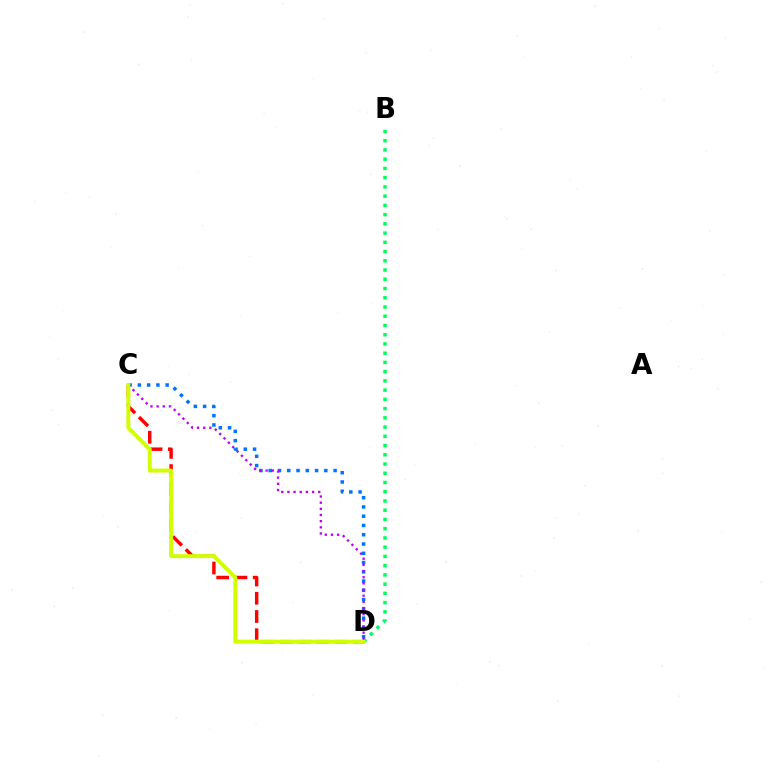{('C', 'D'): [{'color': '#0074ff', 'line_style': 'dotted', 'thickness': 2.52}, {'color': '#ff0000', 'line_style': 'dashed', 'thickness': 2.48}, {'color': '#b900ff', 'line_style': 'dotted', 'thickness': 1.67}, {'color': '#d1ff00', 'line_style': 'solid', 'thickness': 2.84}], ('B', 'D'): [{'color': '#00ff5c', 'line_style': 'dotted', 'thickness': 2.51}]}